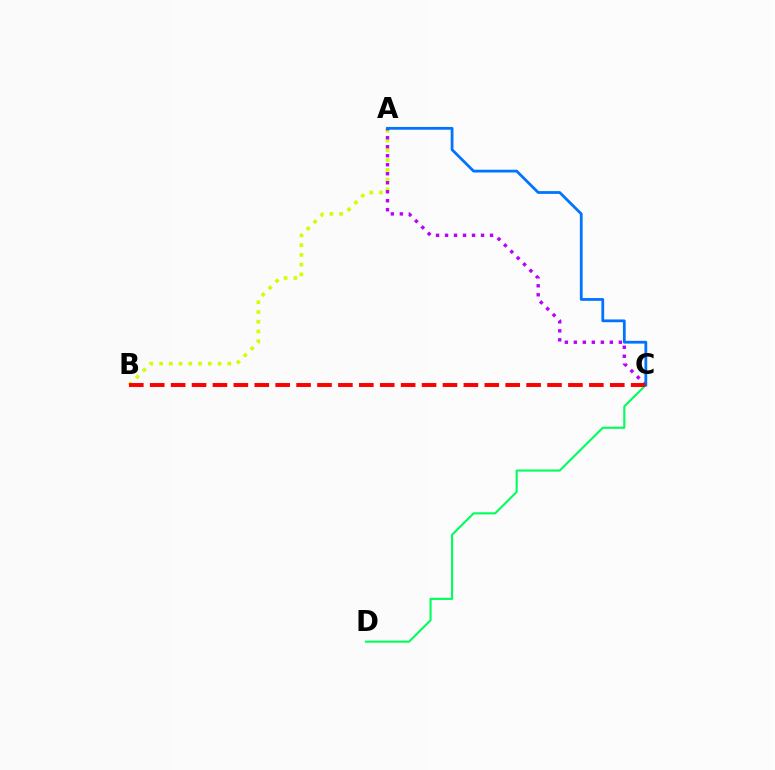{('A', 'B'): [{'color': '#d1ff00', 'line_style': 'dotted', 'thickness': 2.64}], ('A', 'C'): [{'color': '#b900ff', 'line_style': 'dotted', 'thickness': 2.45}, {'color': '#0074ff', 'line_style': 'solid', 'thickness': 2.0}], ('C', 'D'): [{'color': '#00ff5c', 'line_style': 'solid', 'thickness': 1.52}], ('B', 'C'): [{'color': '#ff0000', 'line_style': 'dashed', 'thickness': 2.84}]}